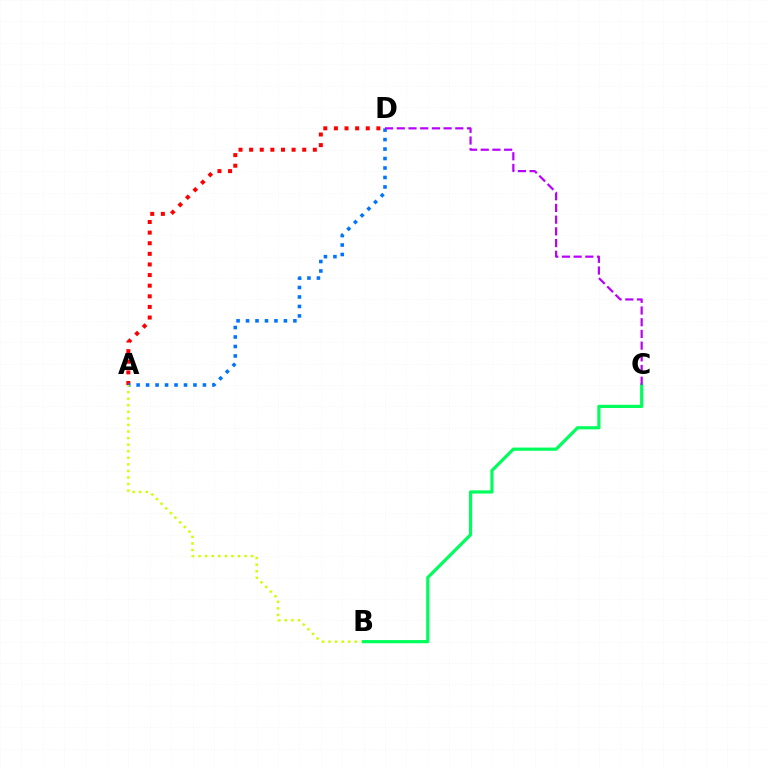{('A', 'D'): [{'color': '#ff0000', 'line_style': 'dotted', 'thickness': 2.88}, {'color': '#0074ff', 'line_style': 'dotted', 'thickness': 2.57}], ('A', 'B'): [{'color': '#d1ff00', 'line_style': 'dotted', 'thickness': 1.78}], ('B', 'C'): [{'color': '#00ff5c', 'line_style': 'solid', 'thickness': 2.3}], ('C', 'D'): [{'color': '#b900ff', 'line_style': 'dashed', 'thickness': 1.59}]}